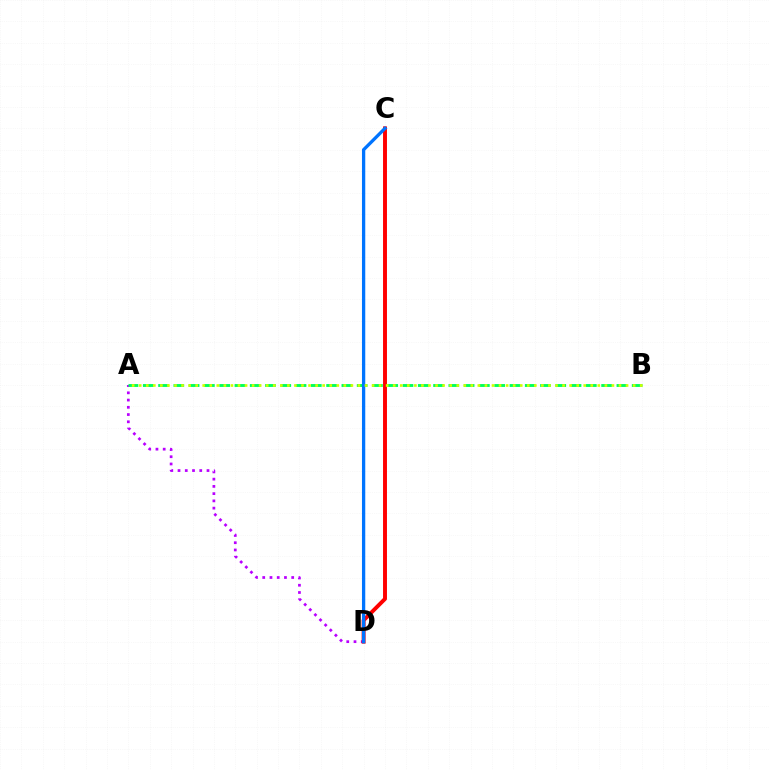{('A', 'D'): [{'color': '#b900ff', 'line_style': 'dotted', 'thickness': 1.97}], ('A', 'B'): [{'color': '#00ff5c', 'line_style': 'dashed', 'thickness': 2.08}, {'color': '#d1ff00', 'line_style': 'dotted', 'thickness': 1.92}], ('C', 'D'): [{'color': '#ff0000', 'line_style': 'solid', 'thickness': 2.83}, {'color': '#0074ff', 'line_style': 'solid', 'thickness': 2.37}]}